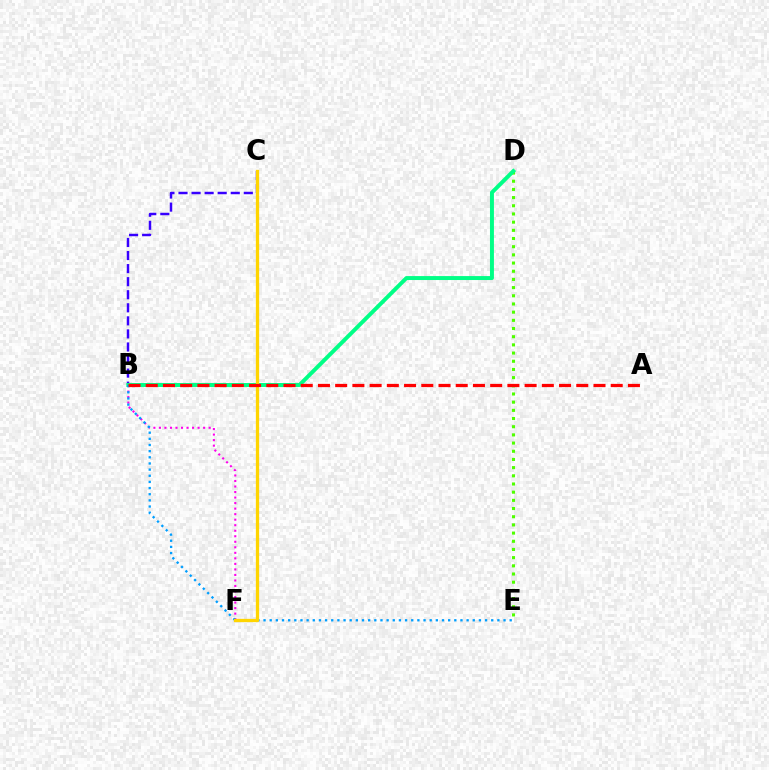{('B', 'C'): [{'color': '#3700ff', 'line_style': 'dashed', 'thickness': 1.77}], ('D', 'E'): [{'color': '#4fff00', 'line_style': 'dotted', 'thickness': 2.22}], ('B', 'F'): [{'color': '#ff00ed', 'line_style': 'dotted', 'thickness': 1.5}], ('B', 'D'): [{'color': '#00ff86', 'line_style': 'solid', 'thickness': 2.85}], ('B', 'E'): [{'color': '#009eff', 'line_style': 'dotted', 'thickness': 1.67}], ('C', 'F'): [{'color': '#ffd500', 'line_style': 'solid', 'thickness': 2.36}], ('A', 'B'): [{'color': '#ff0000', 'line_style': 'dashed', 'thickness': 2.34}]}